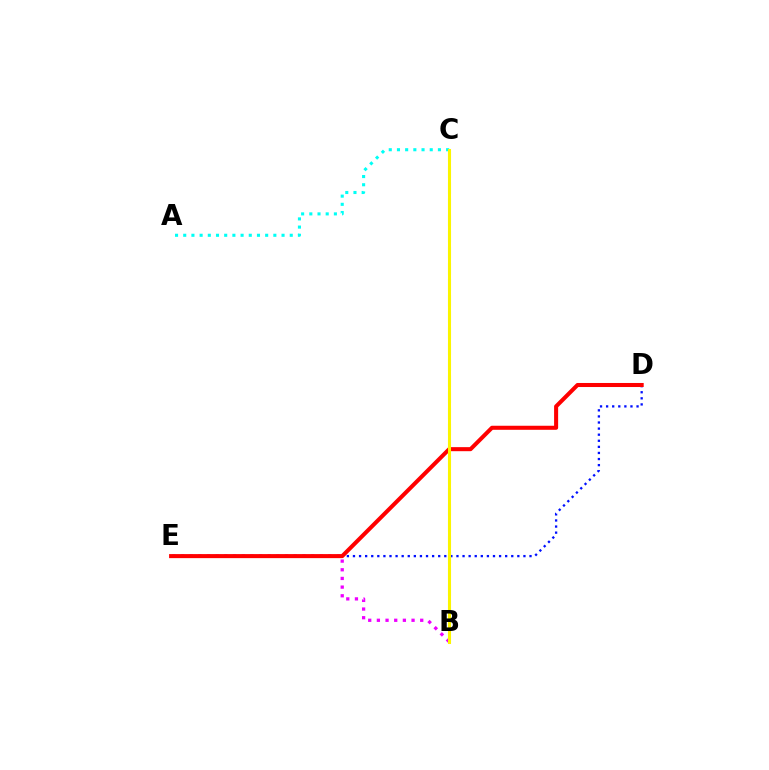{('B', 'E'): [{'color': '#ee00ff', 'line_style': 'dotted', 'thickness': 2.35}], ('D', 'E'): [{'color': '#0010ff', 'line_style': 'dotted', 'thickness': 1.65}, {'color': '#ff0000', 'line_style': 'solid', 'thickness': 2.91}], ('B', 'C'): [{'color': '#08ff00', 'line_style': 'dashed', 'thickness': 2.18}, {'color': '#fcf500', 'line_style': 'solid', 'thickness': 2.19}], ('A', 'C'): [{'color': '#00fff6', 'line_style': 'dotted', 'thickness': 2.23}]}